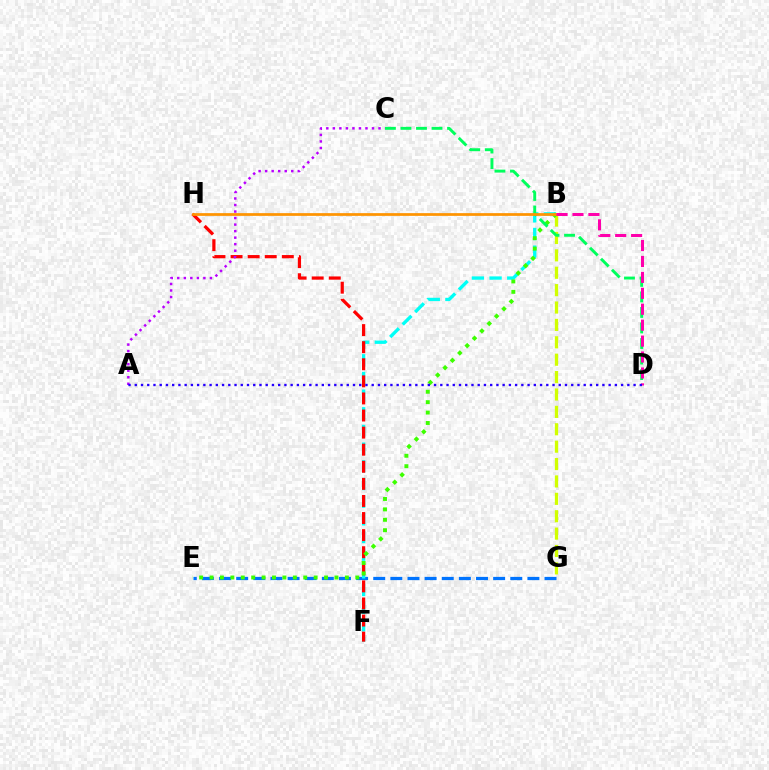{('E', 'G'): [{'color': '#0074ff', 'line_style': 'dashed', 'thickness': 2.33}], ('B', 'G'): [{'color': '#d1ff00', 'line_style': 'dashed', 'thickness': 2.36}], ('B', 'F'): [{'color': '#00fff6', 'line_style': 'dashed', 'thickness': 2.4}], ('F', 'H'): [{'color': '#ff0000', 'line_style': 'dashed', 'thickness': 2.32}], ('B', 'E'): [{'color': '#3dff00', 'line_style': 'dotted', 'thickness': 2.83}], ('C', 'D'): [{'color': '#00ff5c', 'line_style': 'dashed', 'thickness': 2.11}], ('A', 'C'): [{'color': '#b900ff', 'line_style': 'dotted', 'thickness': 1.77}], ('B', 'H'): [{'color': '#ff9400', 'line_style': 'solid', 'thickness': 1.97}], ('B', 'D'): [{'color': '#ff00ac', 'line_style': 'dashed', 'thickness': 2.16}], ('A', 'D'): [{'color': '#2500ff', 'line_style': 'dotted', 'thickness': 1.69}]}